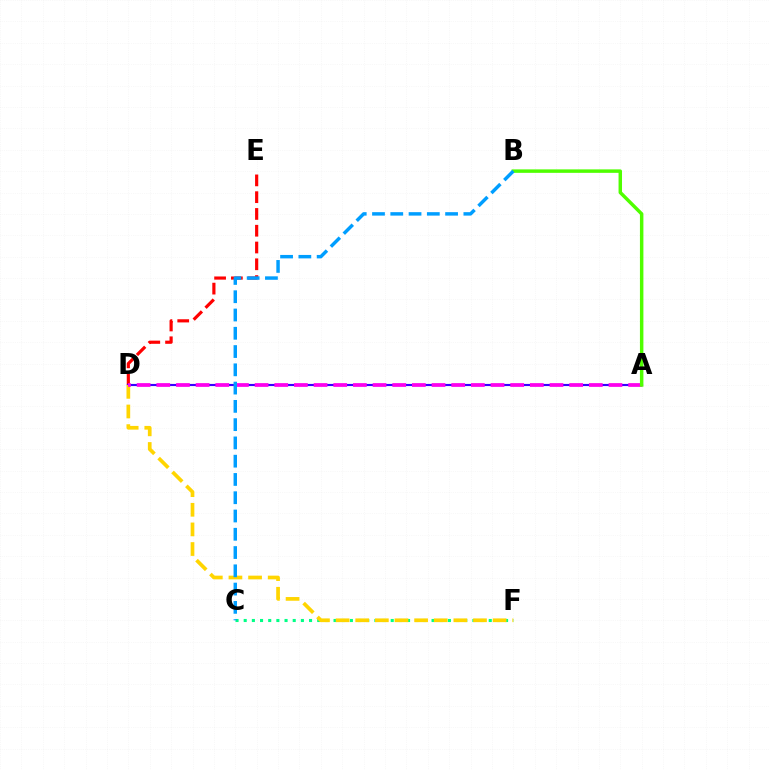{('D', 'E'): [{'color': '#ff0000', 'line_style': 'dashed', 'thickness': 2.28}], ('A', 'D'): [{'color': '#3700ff', 'line_style': 'solid', 'thickness': 1.54}, {'color': '#ff00ed', 'line_style': 'dashed', 'thickness': 2.67}], ('C', 'F'): [{'color': '#00ff86', 'line_style': 'dotted', 'thickness': 2.22}], ('D', 'F'): [{'color': '#ffd500', 'line_style': 'dashed', 'thickness': 2.67}], ('A', 'B'): [{'color': '#4fff00', 'line_style': 'solid', 'thickness': 2.49}], ('B', 'C'): [{'color': '#009eff', 'line_style': 'dashed', 'thickness': 2.48}]}